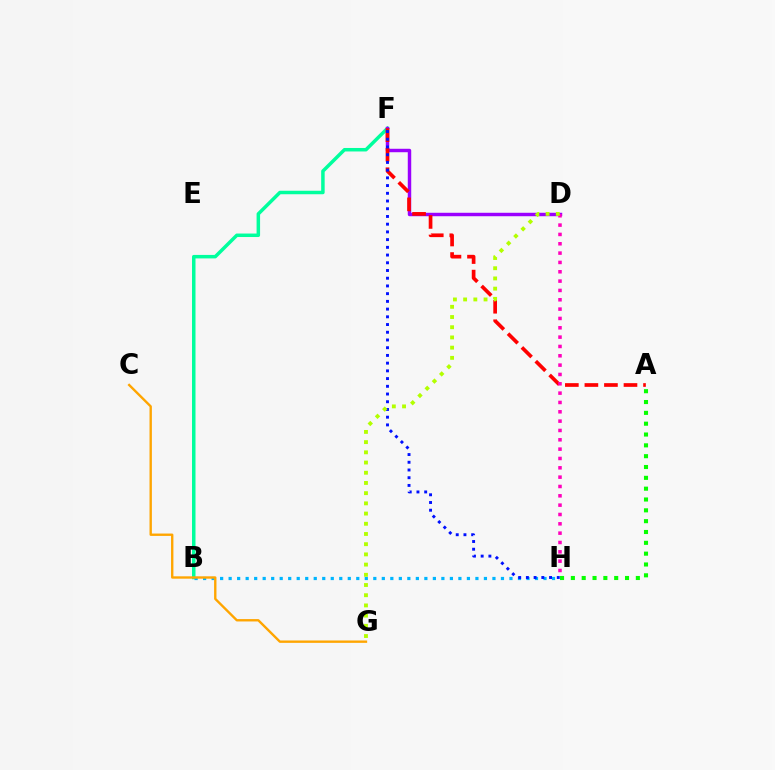{('B', 'F'): [{'color': '#00ff9d', 'line_style': 'solid', 'thickness': 2.51}], ('D', 'F'): [{'color': '#9b00ff', 'line_style': 'solid', 'thickness': 2.48}], ('A', 'H'): [{'color': '#08ff00', 'line_style': 'dotted', 'thickness': 2.94}], ('B', 'H'): [{'color': '#00b5ff', 'line_style': 'dotted', 'thickness': 2.31}], ('A', 'F'): [{'color': '#ff0000', 'line_style': 'dashed', 'thickness': 2.66}], ('F', 'H'): [{'color': '#0010ff', 'line_style': 'dotted', 'thickness': 2.1}], ('D', 'H'): [{'color': '#ff00bd', 'line_style': 'dotted', 'thickness': 2.54}], ('D', 'G'): [{'color': '#b3ff00', 'line_style': 'dotted', 'thickness': 2.77}], ('C', 'G'): [{'color': '#ffa500', 'line_style': 'solid', 'thickness': 1.7}]}